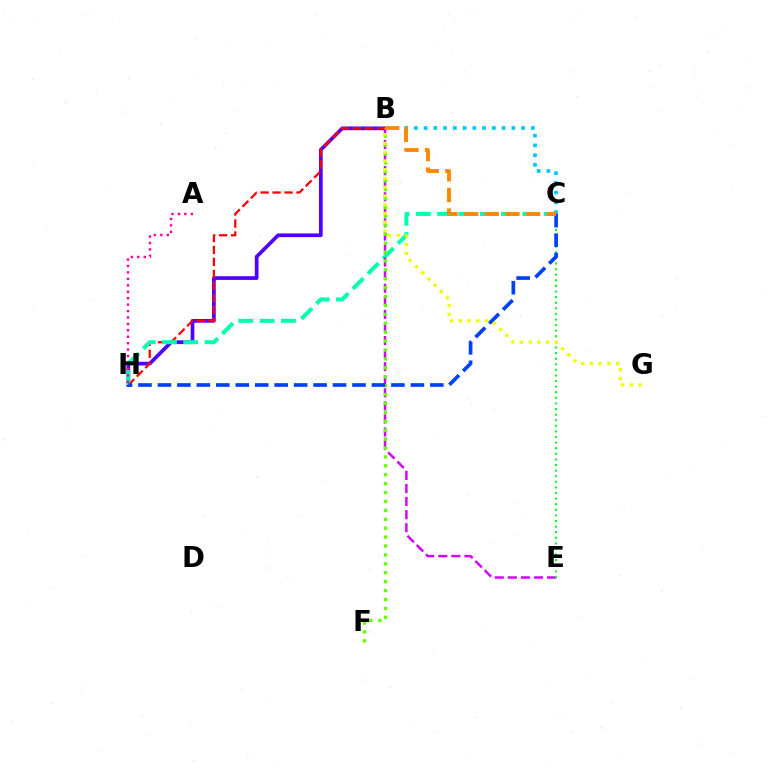{('B', 'H'): [{'color': '#4f00ff', 'line_style': 'solid', 'thickness': 2.67}, {'color': '#ff0000', 'line_style': 'dashed', 'thickness': 1.62}], ('C', 'H'): [{'color': '#00ffaf', 'line_style': 'dashed', 'thickness': 2.89}, {'color': '#003fff', 'line_style': 'dashed', 'thickness': 2.64}], ('B', 'E'): [{'color': '#d600ff', 'line_style': 'dashed', 'thickness': 1.78}], ('C', 'E'): [{'color': '#00ff27', 'line_style': 'dotted', 'thickness': 1.52}], ('B', 'C'): [{'color': '#00c7ff', 'line_style': 'dotted', 'thickness': 2.65}, {'color': '#ff8800', 'line_style': 'dashed', 'thickness': 2.8}], ('B', 'F'): [{'color': '#66ff00', 'line_style': 'dotted', 'thickness': 2.42}], ('A', 'H'): [{'color': '#ff00a0', 'line_style': 'dotted', 'thickness': 1.75}], ('B', 'G'): [{'color': '#eeff00', 'line_style': 'dotted', 'thickness': 2.38}]}